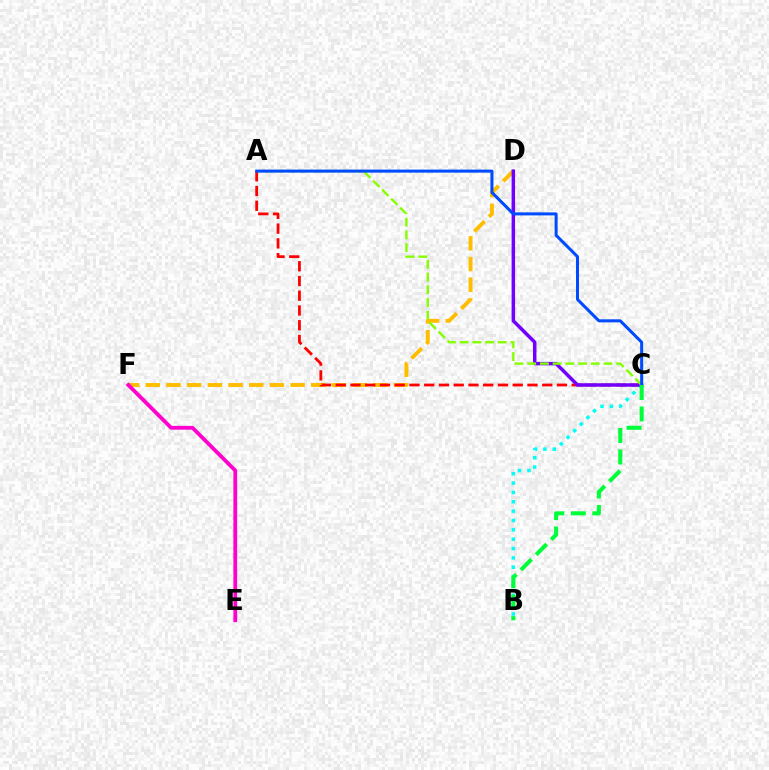{('D', 'F'): [{'color': '#ffbd00', 'line_style': 'dashed', 'thickness': 2.81}], ('E', 'F'): [{'color': '#ff00cf', 'line_style': 'solid', 'thickness': 2.73}], ('A', 'C'): [{'color': '#ff0000', 'line_style': 'dashed', 'thickness': 2.0}, {'color': '#84ff00', 'line_style': 'dashed', 'thickness': 1.73}, {'color': '#004bff', 'line_style': 'solid', 'thickness': 2.18}], ('B', 'C'): [{'color': '#00fff6', 'line_style': 'dotted', 'thickness': 2.54}, {'color': '#00ff39', 'line_style': 'dashed', 'thickness': 2.92}], ('C', 'D'): [{'color': '#7200ff', 'line_style': 'solid', 'thickness': 2.51}]}